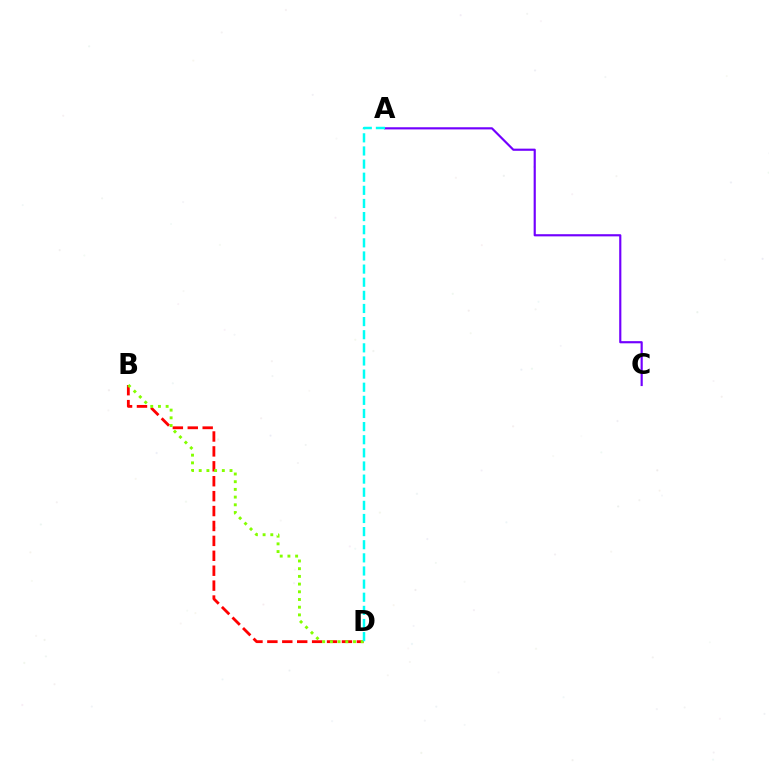{('B', 'D'): [{'color': '#ff0000', 'line_style': 'dashed', 'thickness': 2.03}, {'color': '#84ff00', 'line_style': 'dotted', 'thickness': 2.09}], ('A', 'C'): [{'color': '#7200ff', 'line_style': 'solid', 'thickness': 1.56}], ('A', 'D'): [{'color': '#00fff6', 'line_style': 'dashed', 'thickness': 1.78}]}